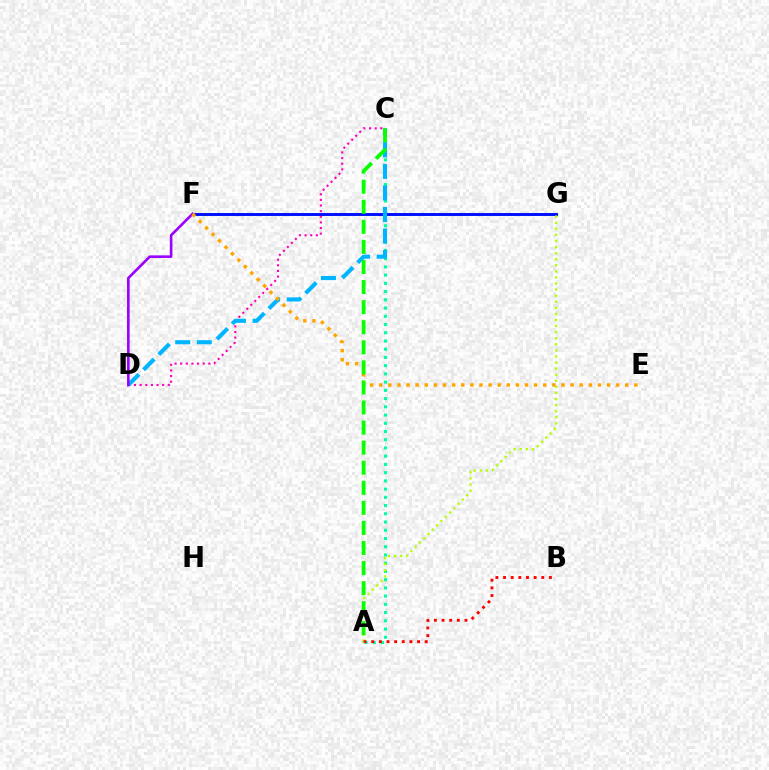{('A', 'C'): [{'color': '#00ff9d', 'line_style': 'dotted', 'thickness': 2.24}, {'color': '#08ff00', 'line_style': 'dashed', 'thickness': 2.73}], ('C', 'D'): [{'color': '#ff00bd', 'line_style': 'dotted', 'thickness': 1.53}, {'color': '#00b5ff', 'line_style': 'dashed', 'thickness': 2.93}], ('F', 'G'): [{'color': '#0010ff', 'line_style': 'solid', 'thickness': 2.12}], ('D', 'F'): [{'color': '#9b00ff', 'line_style': 'solid', 'thickness': 1.88}], ('A', 'G'): [{'color': '#b3ff00', 'line_style': 'dotted', 'thickness': 1.65}], ('A', 'B'): [{'color': '#ff0000', 'line_style': 'dotted', 'thickness': 2.08}], ('E', 'F'): [{'color': '#ffa500', 'line_style': 'dotted', 'thickness': 2.48}]}